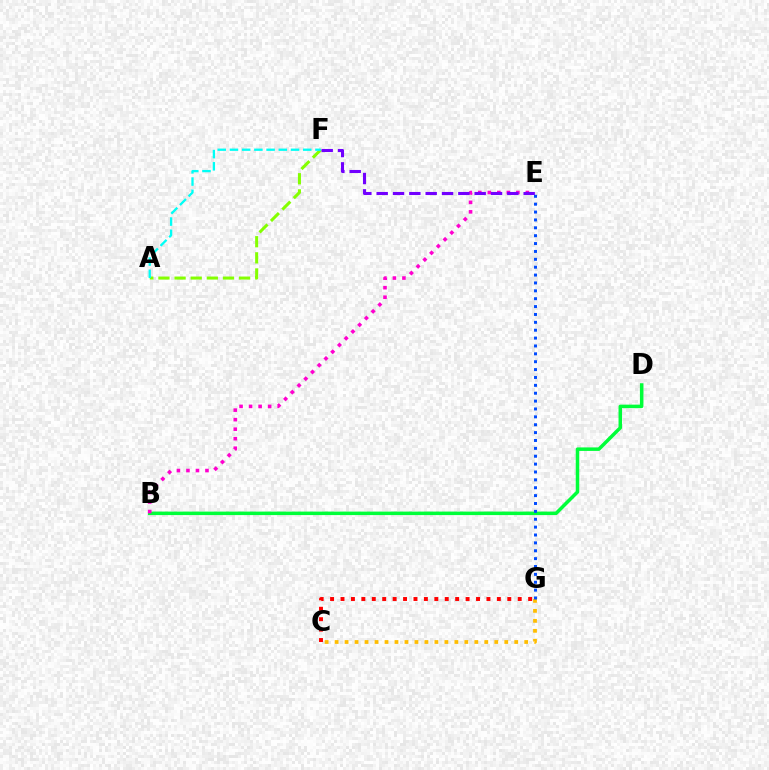{('A', 'F'): [{'color': '#84ff00', 'line_style': 'dashed', 'thickness': 2.19}, {'color': '#00fff6', 'line_style': 'dashed', 'thickness': 1.66}], ('B', 'D'): [{'color': '#00ff39', 'line_style': 'solid', 'thickness': 2.52}], ('C', 'G'): [{'color': '#ffbd00', 'line_style': 'dotted', 'thickness': 2.71}, {'color': '#ff0000', 'line_style': 'dotted', 'thickness': 2.83}], ('B', 'E'): [{'color': '#ff00cf', 'line_style': 'dotted', 'thickness': 2.59}], ('E', 'G'): [{'color': '#004bff', 'line_style': 'dotted', 'thickness': 2.14}], ('E', 'F'): [{'color': '#7200ff', 'line_style': 'dashed', 'thickness': 2.22}]}